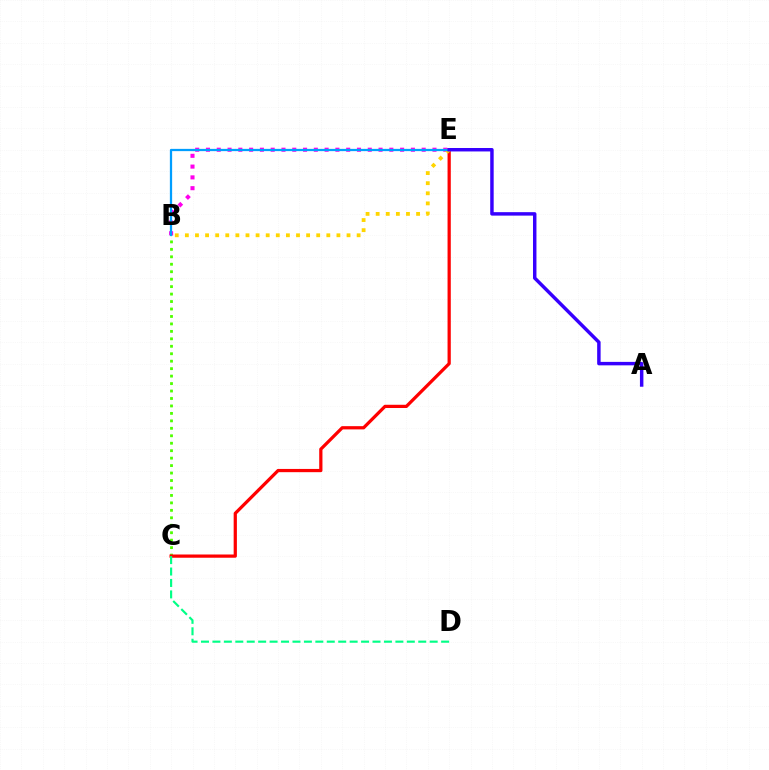{('B', 'C'): [{'color': '#4fff00', 'line_style': 'dotted', 'thickness': 2.03}], ('B', 'E'): [{'color': '#ff00ed', 'line_style': 'dotted', 'thickness': 2.93}, {'color': '#ffd500', 'line_style': 'dotted', 'thickness': 2.75}, {'color': '#009eff', 'line_style': 'solid', 'thickness': 1.63}], ('C', 'E'): [{'color': '#ff0000', 'line_style': 'solid', 'thickness': 2.33}], ('A', 'E'): [{'color': '#3700ff', 'line_style': 'solid', 'thickness': 2.49}], ('C', 'D'): [{'color': '#00ff86', 'line_style': 'dashed', 'thickness': 1.55}]}